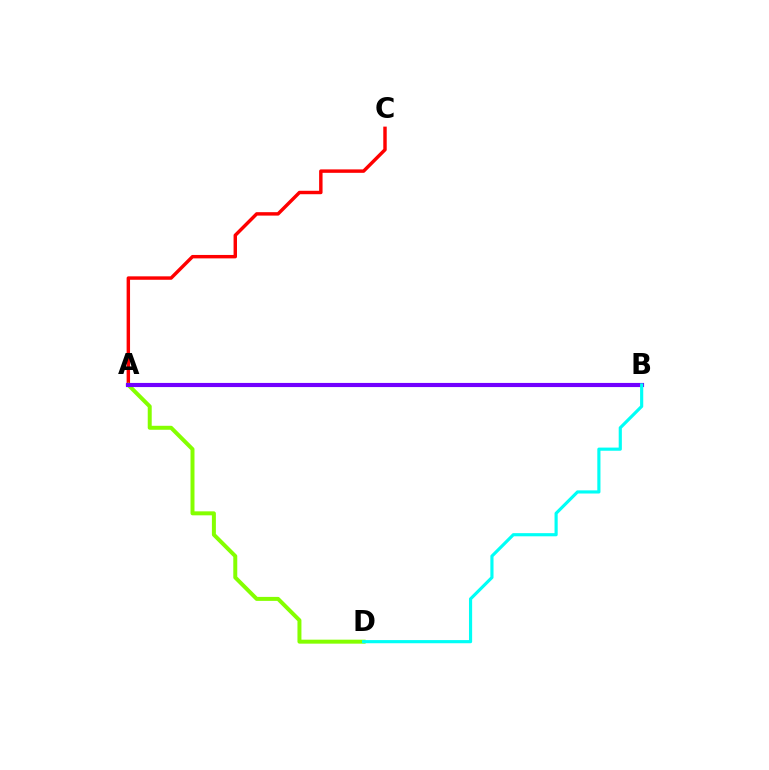{('A', 'C'): [{'color': '#ff0000', 'line_style': 'solid', 'thickness': 2.47}], ('A', 'D'): [{'color': '#84ff00', 'line_style': 'solid', 'thickness': 2.86}], ('A', 'B'): [{'color': '#7200ff', 'line_style': 'solid', 'thickness': 2.98}], ('B', 'D'): [{'color': '#00fff6', 'line_style': 'solid', 'thickness': 2.27}]}